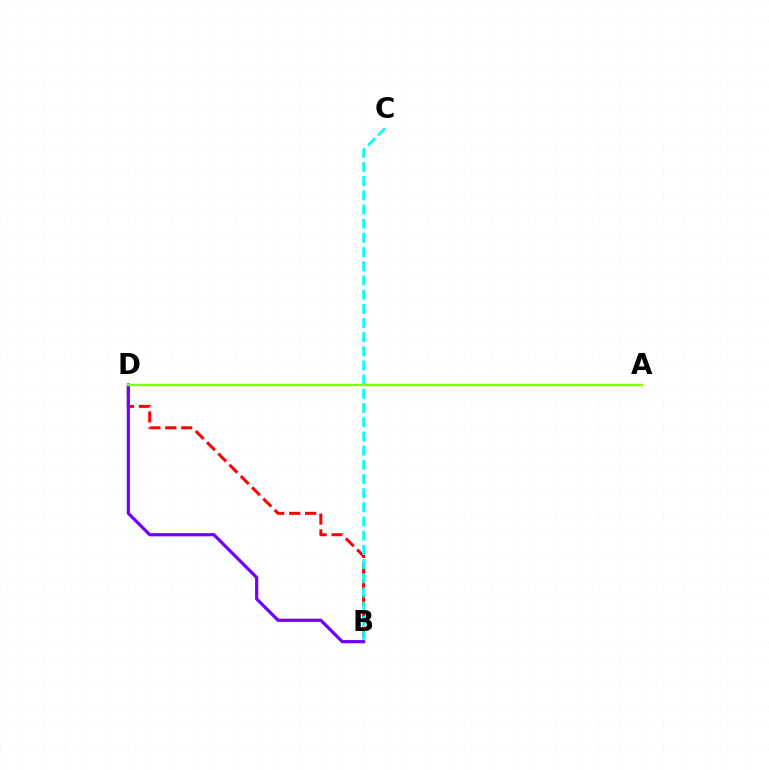{('B', 'D'): [{'color': '#ff0000', 'line_style': 'dashed', 'thickness': 2.16}, {'color': '#7200ff', 'line_style': 'solid', 'thickness': 2.3}], ('B', 'C'): [{'color': '#00fff6', 'line_style': 'dashed', 'thickness': 1.93}], ('A', 'D'): [{'color': '#84ff00', 'line_style': 'solid', 'thickness': 1.75}]}